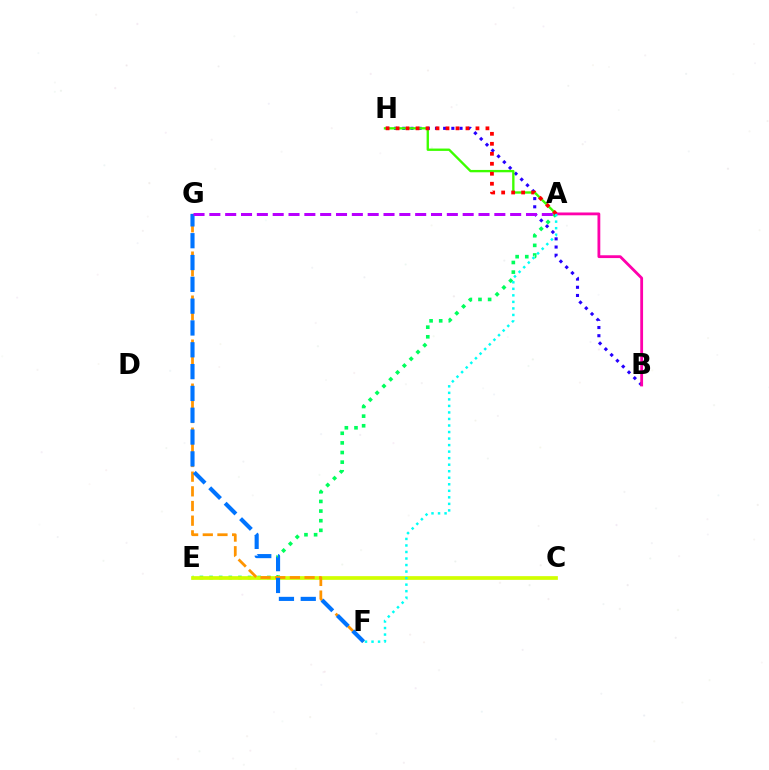{('B', 'H'): [{'color': '#2500ff', 'line_style': 'dotted', 'thickness': 2.22}], ('A', 'H'): [{'color': '#3dff00', 'line_style': 'solid', 'thickness': 1.7}, {'color': '#ff0000', 'line_style': 'dotted', 'thickness': 2.71}], ('A', 'E'): [{'color': '#00ff5c', 'line_style': 'dotted', 'thickness': 2.62}], ('C', 'E'): [{'color': '#d1ff00', 'line_style': 'solid', 'thickness': 2.67}], ('F', 'G'): [{'color': '#ff9400', 'line_style': 'dashed', 'thickness': 1.99}, {'color': '#0074ff', 'line_style': 'dashed', 'thickness': 2.96}], ('A', 'G'): [{'color': '#b900ff', 'line_style': 'dashed', 'thickness': 2.15}], ('A', 'B'): [{'color': '#ff00ac', 'line_style': 'solid', 'thickness': 2.02}], ('A', 'F'): [{'color': '#00fff6', 'line_style': 'dotted', 'thickness': 1.77}]}